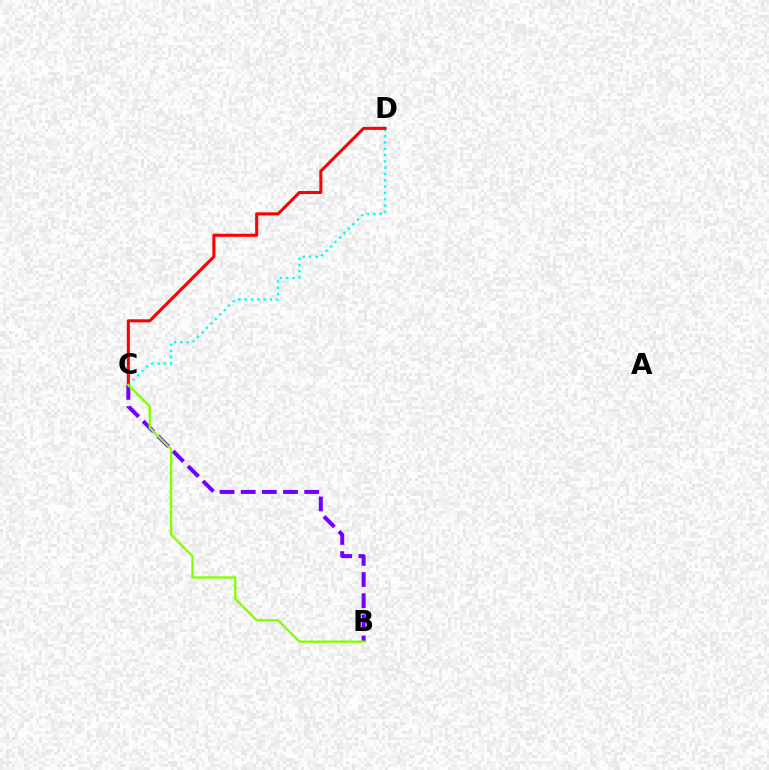{('B', 'C'): [{'color': '#7200ff', 'line_style': 'dashed', 'thickness': 2.87}, {'color': '#84ff00', 'line_style': 'solid', 'thickness': 1.69}], ('C', 'D'): [{'color': '#00fff6', 'line_style': 'dotted', 'thickness': 1.71}, {'color': '#ff0000', 'line_style': 'solid', 'thickness': 2.2}]}